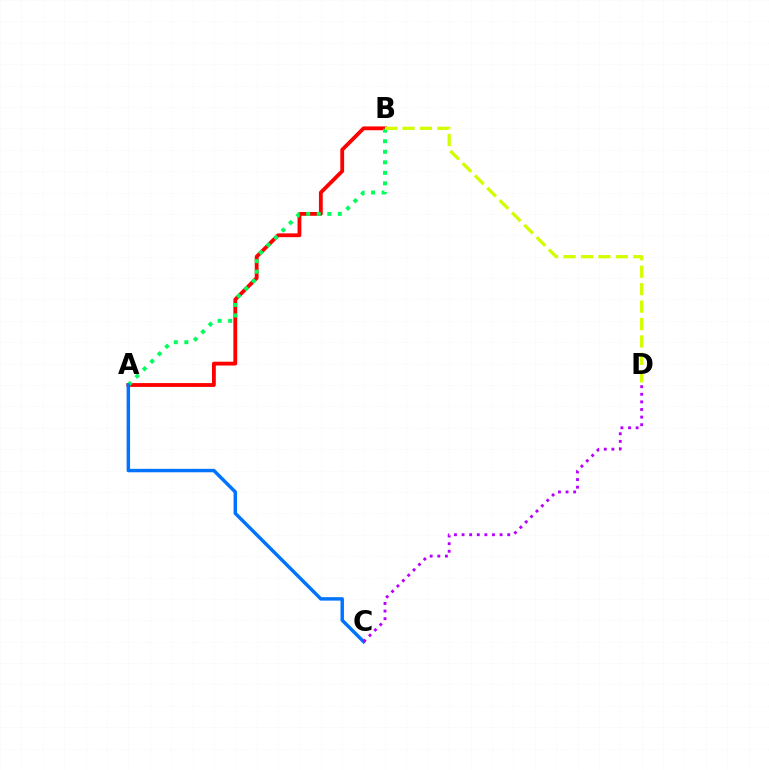{('A', 'B'): [{'color': '#ff0000', 'line_style': 'solid', 'thickness': 2.75}, {'color': '#00ff5c', 'line_style': 'dotted', 'thickness': 2.86}], ('A', 'C'): [{'color': '#0074ff', 'line_style': 'solid', 'thickness': 2.49}], ('C', 'D'): [{'color': '#b900ff', 'line_style': 'dotted', 'thickness': 2.07}], ('B', 'D'): [{'color': '#d1ff00', 'line_style': 'dashed', 'thickness': 2.37}]}